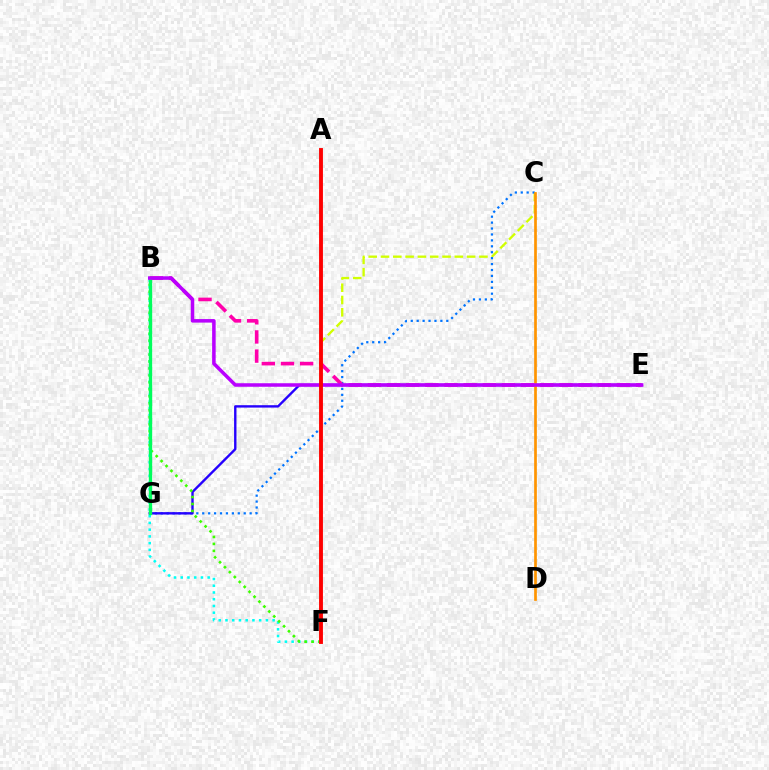{('C', 'F'): [{'color': '#d1ff00', 'line_style': 'dashed', 'thickness': 1.67}], ('C', 'G'): [{'color': '#0074ff', 'line_style': 'dotted', 'thickness': 1.61}], ('E', 'G'): [{'color': '#2500ff', 'line_style': 'solid', 'thickness': 1.72}], ('B', 'F'): [{'color': '#00fff6', 'line_style': 'dotted', 'thickness': 1.83}, {'color': '#3dff00', 'line_style': 'dotted', 'thickness': 1.89}], ('B', 'E'): [{'color': '#ff00ac', 'line_style': 'dashed', 'thickness': 2.6}, {'color': '#b900ff', 'line_style': 'solid', 'thickness': 2.54}], ('C', 'D'): [{'color': '#ff9400', 'line_style': 'solid', 'thickness': 1.94}], ('B', 'G'): [{'color': '#00ff5c', 'line_style': 'solid', 'thickness': 2.41}], ('A', 'F'): [{'color': '#ff0000', 'line_style': 'solid', 'thickness': 2.79}]}